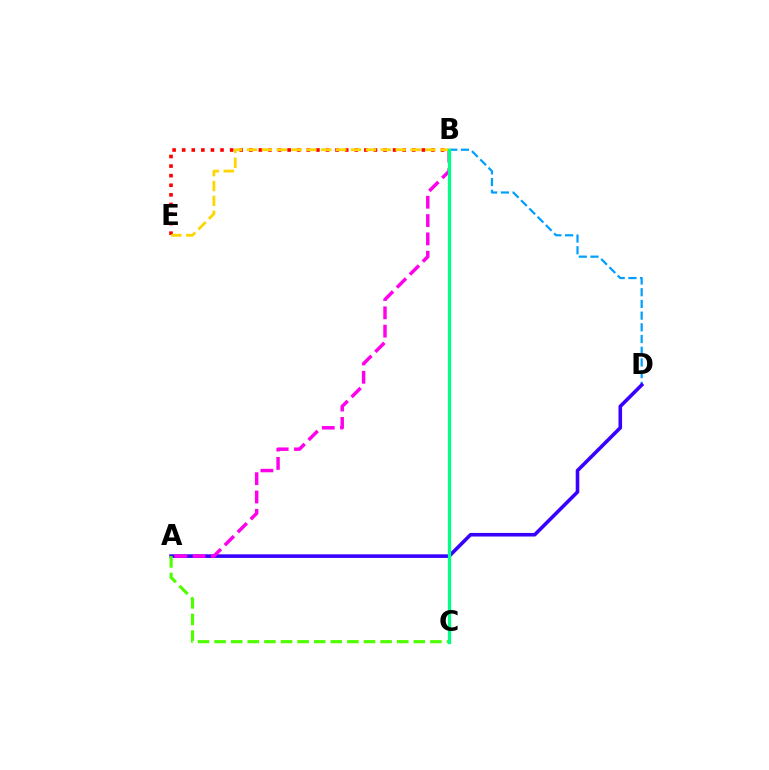{('B', 'D'): [{'color': '#009eff', 'line_style': 'dashed', 'thickness': 1.59}], ('A', 'D'): [{'color': '#3700ff', 'line_style': 'solid', 'thickness': 2.58}], ('A', 'B'): [{'color': '#ff00ed', 'line_style': 'dashed', 'thickness': 2.49}], ('A', 'C'): [{'color': '#4fff00', 'line_style': 'dashed', 'thickness': 2.26}], ('B', 'E'): [{'color': '#ff0000', 'line_style': 'dotted', 'thickness': 2.6}, {'color': '#ffd500', 'line_style': 'dashed', 'thickness': 2.02}], ('B', 'C'): [{'color': '#00ff86', 'line_style': 'solid', 'thickness': 2.37}]}